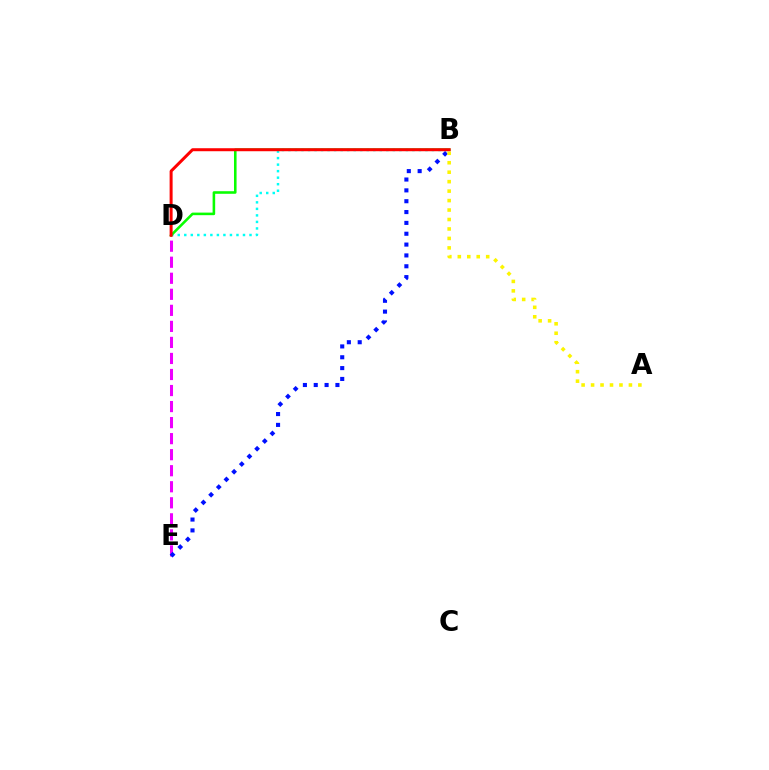{('D', 'E'): [{'color': '#ee00ff', 'line_style': 'dashed', 'thickness': 2.18}], ('B', 'D'): [{'color': '#00fff6', 'line_style': 'dotted', 'thickness': 1.77}, {'color': '#08ff00', 'line_style': 'solid', 'thickness': 1.85}, {'color': '#ff0000', 'line_style': 'solid', 'thickness': 2.16}], ('B', 'E'): [{'color': '#0010ff', 'line_style': 'dotted', 'thickness': 2.95}], ('A', 'B'): [{'color': '#fcf500', 'line_style': 'dotted', 'thickness': 2.57}]}